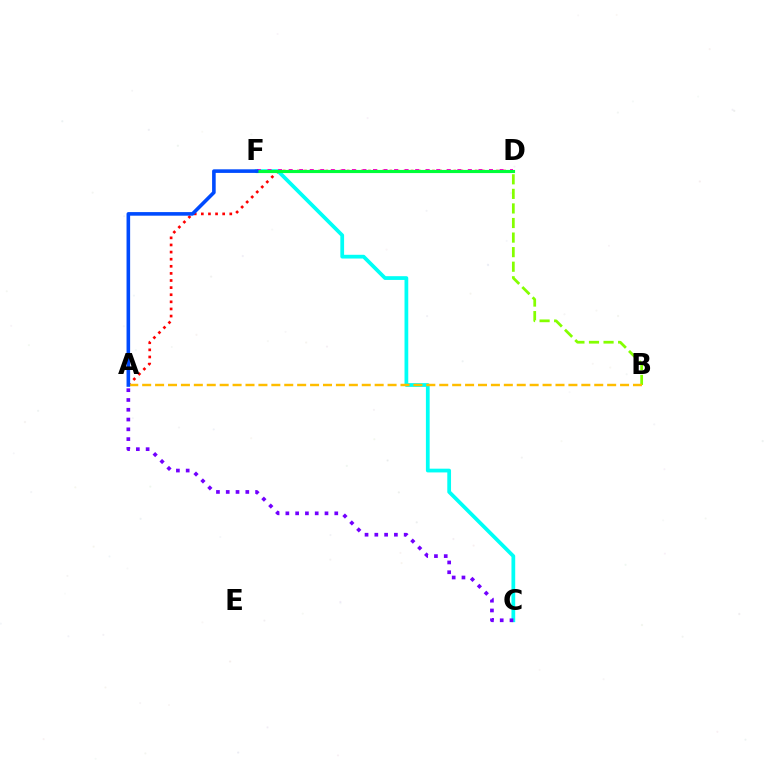{('A', 'D'): [{'color': '#ff0000', 'line_style': 'dotted', 'thickness': 1.93}], ('C', 'F'): [{'color': '#00fff6', 'line_style': 'solid', 'thickness': 2.7}], ('B', 'D'): [{'color': '#84ff00', 'line_style': 'dashed', 'thickness': 1.98}], ('D', 'F'): [{'color': '#ff00cf', 'line_style': 'dotted', 'thickness': 2.87}, {'color': '#00ff39', 'line_style': 'solid', 'thickness': 2.25}], ('A', 'C'): [{'color': '#7200ff', 'line_style': 'dotted', 'thickness': 2.66}], ('A', 'B'): [{'color': '#ffbd00', 'line_style': 'dashed', 'thickness': 1.75}], ('A', 'F'): [{'color': '#004bff', 'line_style': 'solid', 'thickness': 2.59}]}